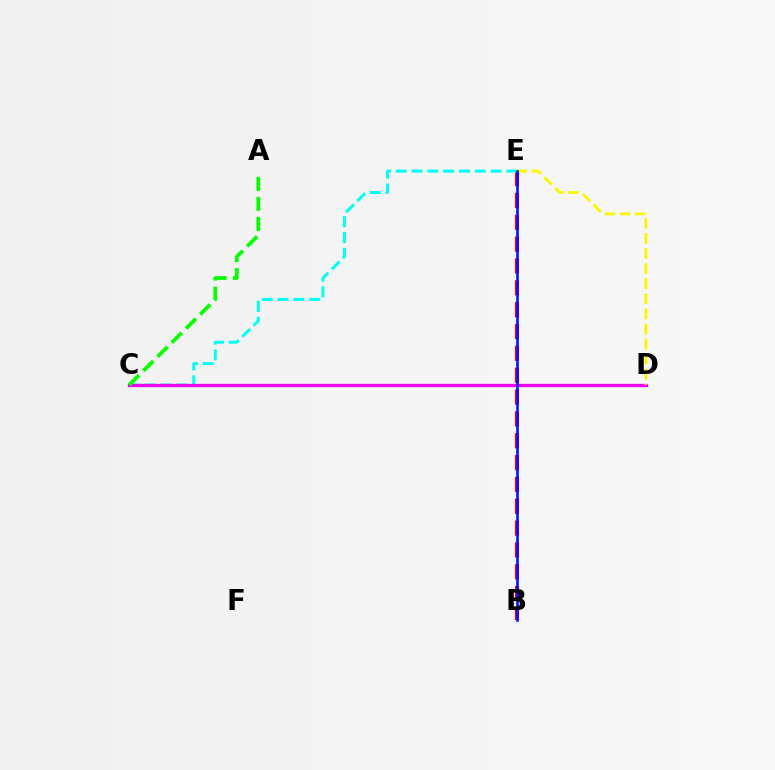{('B', 'E'): [{'color': '#ff0000', 'line_style': 'dashed', 'thickness': 2.97}, {'color': '#0010ff', 'line_style': 'solid', 'thickness': 1.86}], ('C', 'E'): [{'color': '#00fff6', 'line_style': 'dashed', 'thickness': 2.15}], ('C', 'D'): [{'color': '#ee00ff', 'line_style': 'solid', 'thickness': 2.36}], ('D', 'E'): [{'color': '#fcf500', 'line_style': 'dashed', 'thickness': 2.05}], ('A', 'C'): [{'color': '#08ff00', 'line_style': 'dashed', 'thickness': 2.72}]}